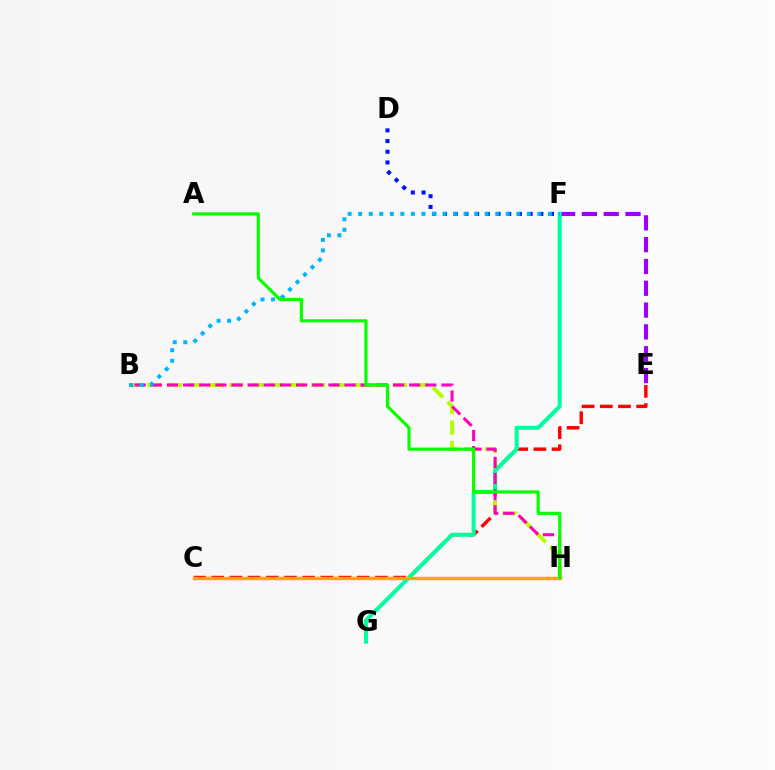{('D', 'F'): [{'color': '#0010ff', 'line_style': 'dotted', 'thickness': 2.91}], ('C', 'E'): [{'color': '#ff0000', 'line_style': 'dashed', 'thickness': 2.47}], ('E', 'F'): [{'color': '#9b00ff', 'line_style': 'dashed', 'thickness': 2.96}], ('B', 'H'): [{'color': '#b3ff00', 'line_style': 'dashed', 'thickness': 2.78}, {'color': '#ff00bd', 'line_style': 'dashed', 'thickness': 2.19}], ('F', 'G'): [{'color': '#00ff9d', 'line_style': 'solid', 'thickness': 2.89}], ('C', 'H'): [{'color': '#ffa500', 'line_style': 'solid', 'thickness': 2.48}], ('B', 'F'): [{'color': '#00b5ff', 'line_style': 'dotted', 'thickness': 2.86}], ('A', 'H'): [{'color': '#08ff00', 'line_style': 'solid', 'thickness': 2.29}]}